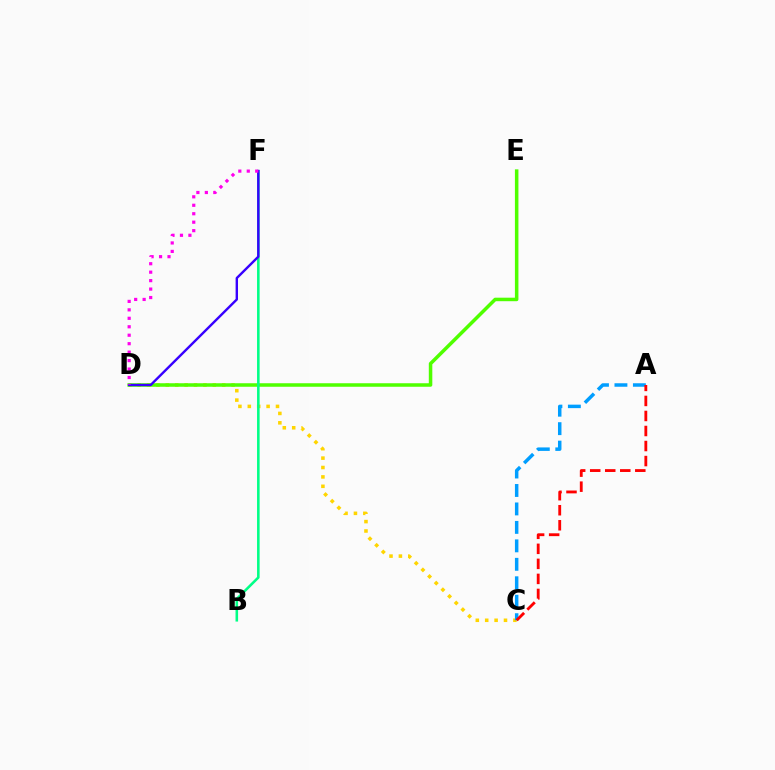{('C', 'D'): [{'color': '#ffd500', 'line_style': 'dotted', 'thickness': 2.55}], ('D', 'E'): [{'color': '#4fff00', 'line_style': 'solid', 'thickness': 2.53}], ('B', 'F'): [{'color': '#00ff86', 'line_style': 'solid', 'thickness': 1.85}], ('D', 'F'): [{'color': '#3700ff', 'line_style': 'solid', 'thickness': 1.73}, {'color': '#ff00ed', 'line_style': 'dotted', 'thickness': 2.3}], ('A', 'C'): [{'color': '#009eff', 'line_style': 'dashed', 'thickness': 2.51}, {'color': '#ff0000', 'line_style': 'dashed', 'thickness': 2.04}]}